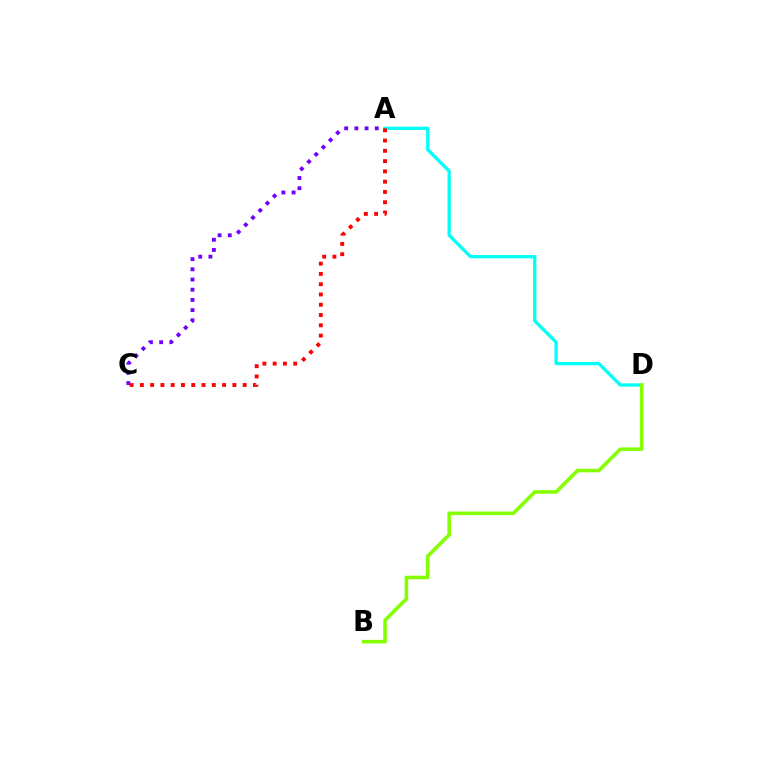{('A', 'D'): [{'color': '#00fff6', 'line_style': 'solid', 'thickness': 2.36}], ('A', 'C'): [{'color': '#7200ff', 'line_style': 'dotted', 'thickness': 2.77}, {'color': '#ff0000', 'line_style': 'dotted', 'thickness': 2.79}], ('B', 'D'): [{'color': '#84ff00', 'line_style': 'solid', 'thickness': 2.57}]}